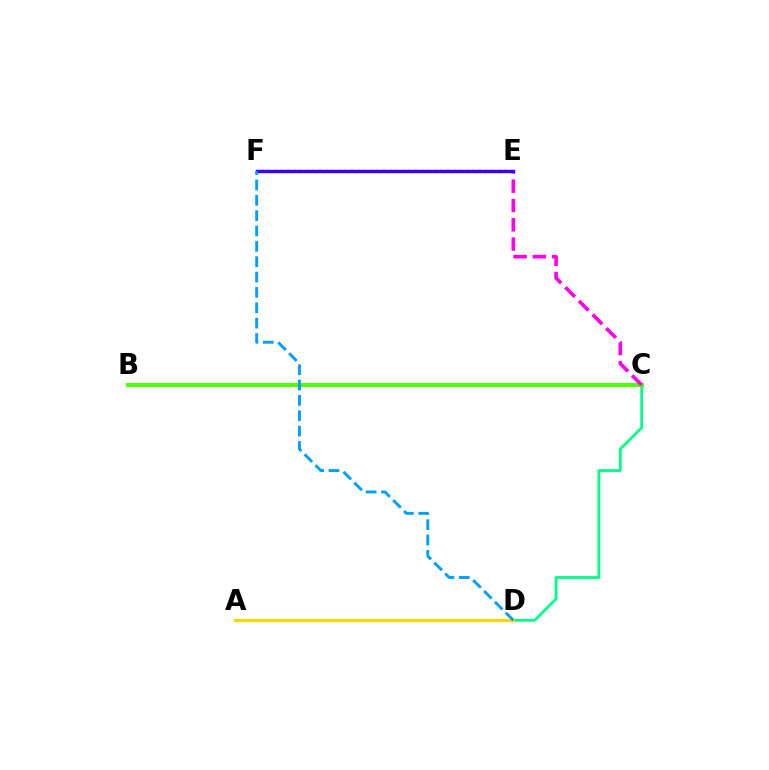{('C', 'D'): [{'color': '#00ff86', 'line_style': 'solid', 'thickness': 2.01}], ('A', 'D'): [{'color': '#ffd500', 'line_style': 'solid', 'thickness': 2.31}], ('E', 'F'): [{'color': '#ff0000', 'line_style': 'dotted', 'thickness': 1.74}, {'color': '#3700ff', 'line_style': 'solid', 'thickness': 2.43}], ('B', 'C'): [{'color': '#4fff00', 'line_style': 'solid', 'thickness': 2.94}], ('C', 'E'): [{'color': '#ff00ed', 'line_style': 'dashed', 'thickness': 2.62}], ('D', 'F'): [{'color': '#009eff', 'line_style': 'dashed', 'thickness': 2.09}]}